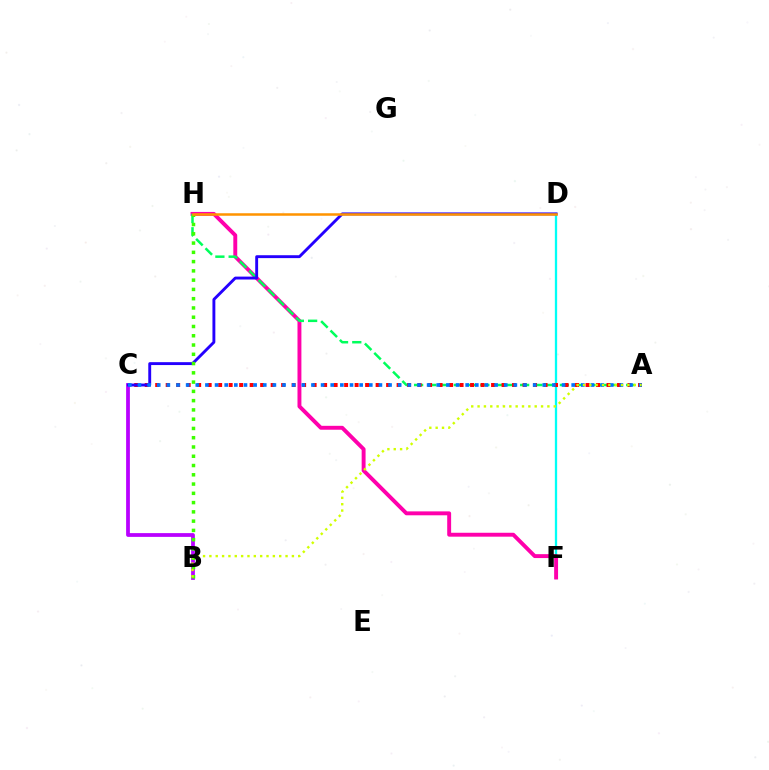{('D', 'F'): [{'color': '#00fff6', 'line_style': 'solid', 'thickness': 1.65}], ('B', 'C'): [{'color': '#b900ff', 'line_style': 'solid', 'thickness': 2.71}], ('F', 'H'): [{'color': '#ff00ac', 'line_style': 'solid', 'thickness': 2.82}], ('A', 'H'): [{'color': '#00ff5c', 'line_style': 'dashed', 'thickness': 1.8}], ('A', 'C'): [{'color': '#ff0000', 'line_style': 'dotted', 'thickness': 2.85}, {'color': '#0074ff', 'line_style': 'dotted', 'thickness': 2.62}], ('C', 'D'): [{'color': '#2500ff', 'line_style': 'solid', 'thickness': 2.08}], ('B', 'H'): [{'color': '#3dff00', 'line_style': 'dotted', 'thickness': 2.52}], ('A', 'B'): [{'color': '#d1ff00', 'line_style': 'dotted', 'thickness': 1.72}], ('D', 'H'): [{'color': '#ff9400', 'line_style': 'solid', 'thickness': 1.81}]}